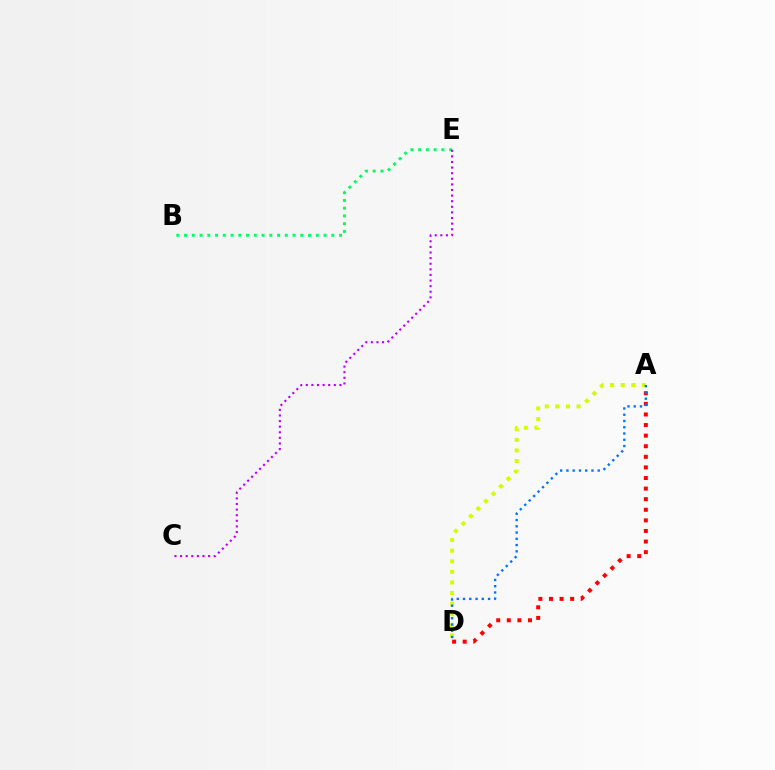{('B', 'E'): [{'color': '#00ff5c', 'line_style': 'dotted', 'thickness': 2.11}], ('A', 'D'): [{'color': '#d1ff00', 'line_style': 'dotted', 'thickness': 2.88}, {'color': '#ff0000', 'line_style': 'dotted', 'thickness': 2.88}, {'color': '#0074ff', 'line_style': 'dotted', 'thickness': 1.7}], ('C', 'E'): [{'color': '#b900ff', 'line_style': 'dotted', 'thickness': 1.52}]}